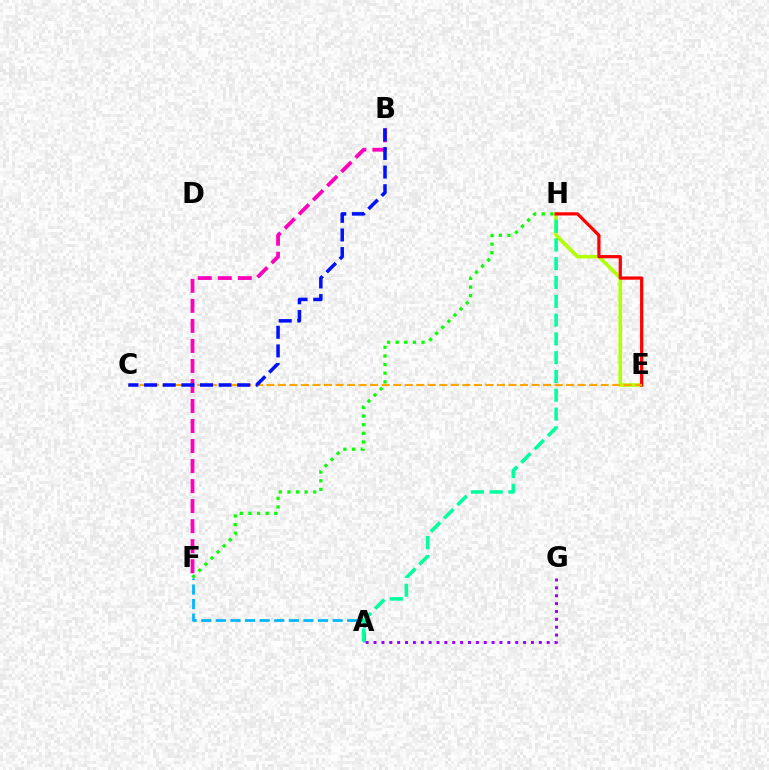{('A', 'F'): [{'color': '#00b5ff', 'line_style': 'dashed', 'thickness': 1.98}], ('E', 'H'): [{'color': '#b3ff00', 'line_style': 'solid', 'thickness': 2.61}, {'color': '#ff0000', 'line_style': 'solid', 'thickness': 2.32}], ('B', 'F'): [{'color': '#ff00bd', 'line_style': 'dashed', 'thickness': 2.72}], ('C', 'E'): [{'color': '#ffa500', 'line_style': 'dashed', 'thickness': 1.57}], ('A', 'G'): [{'color': '#9b00ff', 'line_style': 'dotted', 'thickness': 2.14}], ('A', 'H'): [{'color': '#00ff9d', 'line_style': 'dashed', 'thickness': 2.55}], ('B', 'C'): [{'color': '#0010ff', 'line_style': 'dashed', 'thickness': 2.53}], ('F', 'H'): [{'color': '#08ff00', 'line_style': 'dotted', 'thickness': 2.34}]}